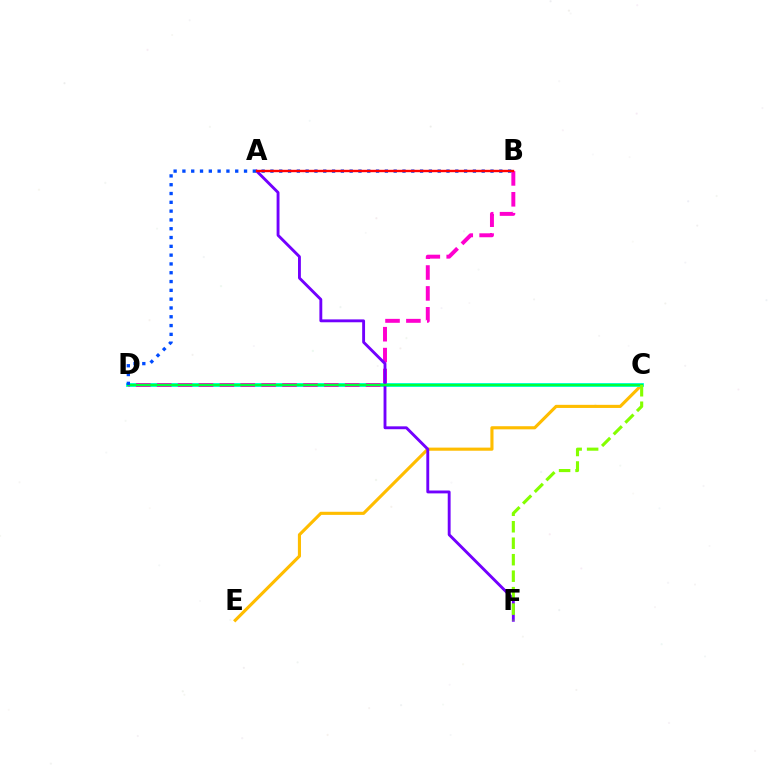{('C', 'E'): [{'color': '#ffbd00', 'line_style': 'solid', 'thickness': 2.24}], ('C', 'D'): [{'color': '#00fff6', 'line_style': 'solid', 'thickness': 2.78}, {'color': '#00ff39', 'line_style': 'solid', 'thickness': 1.77}], ('B', 'D'): [{'color': '#ff00cf', 'line_style': 'dashed', 'thickness': 2.84}, {'color': '#004bff', 'line_style': 'dotted', 'thickness': 2.39}], ('A', 'F'): [{'color': '#7200ff', 'line_style': 'solid', 'thickness': 2.07}], ('C', 'F'): [{'color': '#84ff00', 'line_style': 'dashed', 'thickness': 2.24}], ('A', 'B'): [{'color': '#ff0000', 'line_style': 'solid', 'thickness': 1.7}]}